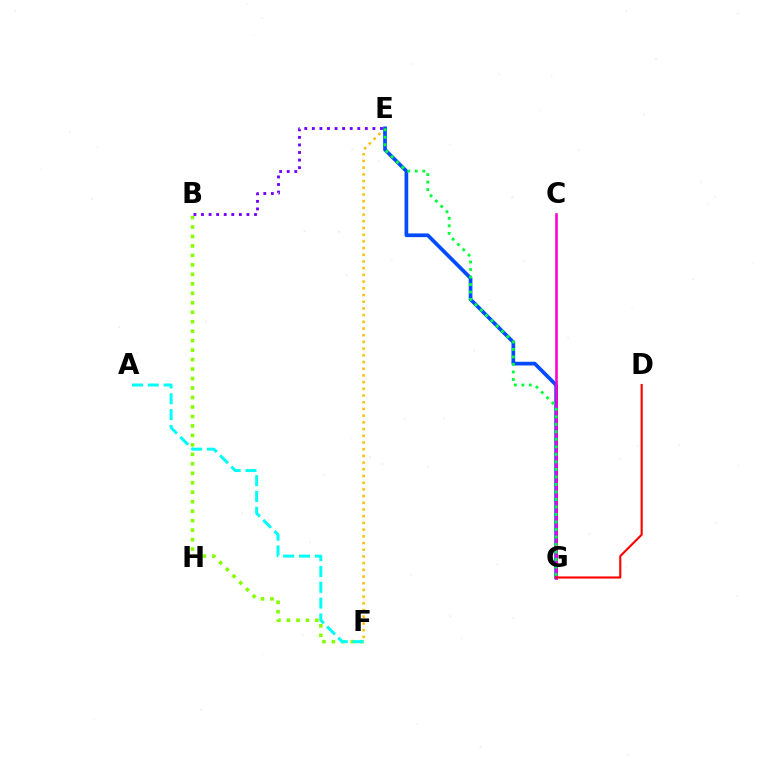{('B', 'F'): [{'color': '#84ff00', 'line_style': 'dotted', 'thickness': 2.57}], ('A', 'F'): [{'color': '#00fff6', 'line_style': 'dashed', 'thickness': 2.15}], ('E', 'F'): [{'color': '#ffbd00', 'line_style': 'dotted', 'thickness': 1.82}], ('B', 'E'): [{'color': '#7200ff', 'line_style': 'dotted', 'thickness': 2.06}], ('E', 'G'): [{'color': '#004bff', 'line_style': 'solid', 'thickness': 2.67}, {'color': '#00ff39', 'line_style': 'dotted', 'thickness': 2.04}], ('C', 'G'): [{'color': '#ff00cf', 'line_style': 'solid', 'thickness': 1.87}], ('D', 'G'): [{'color': '#ff0000', 'line_style': 'solid', 'thickness': 1.53}]}